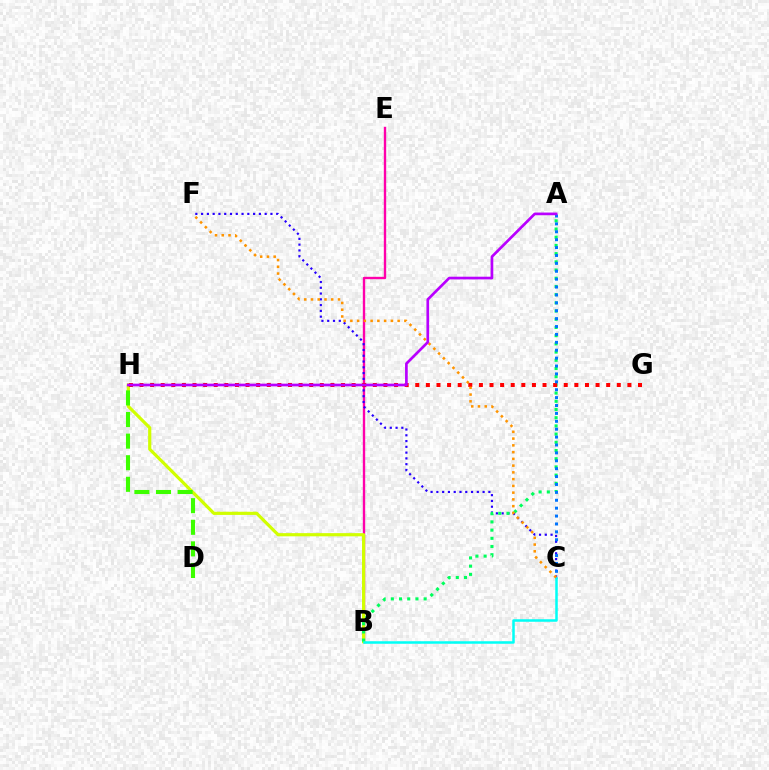{('B', 'E'): [{'color': '#ff00ac', 'line_style': 'solid', 'thickness': 1.71}], ('B', 'H'): [{'color': '#d1ff00', 'line_style': 'solid', 'thickness': 2.29}], ('C', 'F'): [{'color': '#2500ff', 'line_style': 'dotted', 'thickness': 1.57}, {'color': '#ff9400', 'line_style': 'dotted', 'thickness': 1.83}], ('A', 'B'): [{'color': '#00ff5c', 'line_style': 'dotted', 'thickness': 2.23}], ('G', 'H'): [{'color': '#ff0000', 'line_style': 'dotted', 'thickness': 2.88}], ('A', 'C'): [{'color': '#0074ff', 'line_style': 'dotted', 'thickness': 2.15}], ('D', 'H'): [{'color': '#3dff00', 'line_style': 'dashed', 'thickness': 2.93}], ('B', 'C'): [{'color': '#00fff6', 'line_style': 'solid', 'thickness': 1.81}], ('A', 'H'): [{'color': '#b900ff', 'line_style': 'solid', 'thickness': 1.94}]}